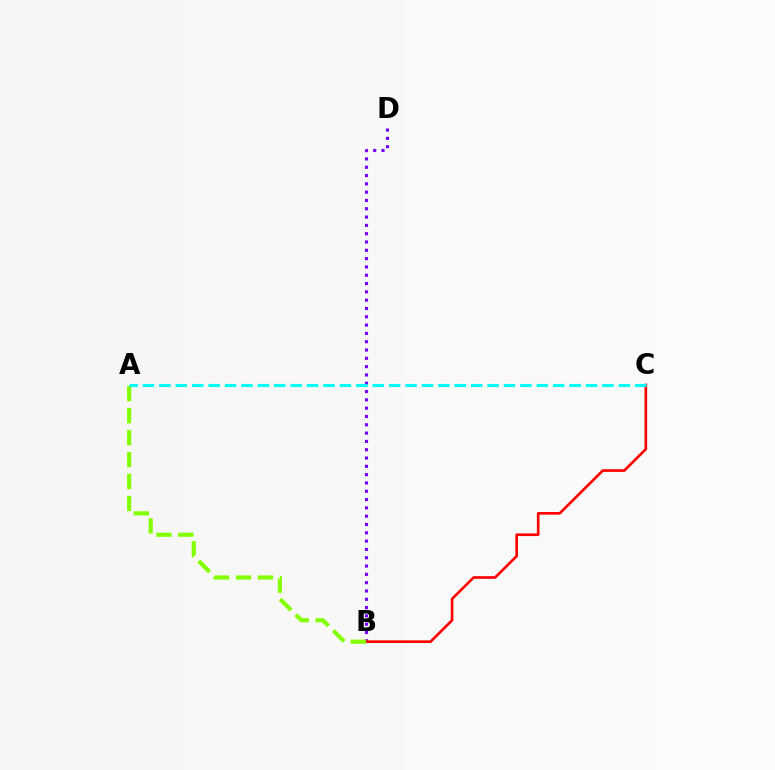{('B', 'D'): [{'color': '#7200ff', 'line_style': 'dotted', 'thickness': 2.26}], ('B', 'C'): [{'color': '#ff0000', 'line_style': 'solid', 'thickness': 1.91}], ('A', 'B'): [{'color': '#84ff00', 'line_style': 'dashed', 'thickness': 2.98}], ('A', 'C'): [{'color': '#00fff6', 'line_style': 'dashed', 'thickness': 2.23}]}